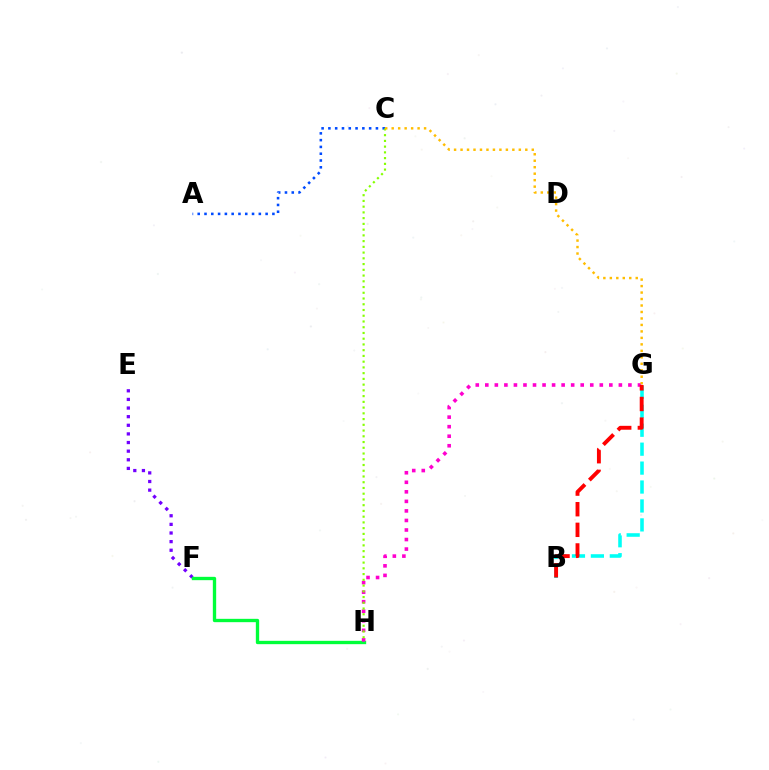{('A', 'C'): [{'color': '#004bff', 'line_style': 'dotted', 'thickness': 1.84}], ('E', 'F'): [{'color': '#7200ff', 'line_style': 'dotted', 'thickness': 2.34}], ('F', 'H'): [{'color': '#00ff39', 'line_style': 'solid', 'thickness': 2.4}], ('G', 'H'): [{'color': '#ff00cf', 'line_style': 'dotted', 'thickness': 2.59}], ('C', 'H'): [{'color': '#84ff00', 'line_style': 'dotted', 'thickness': 1.56}], ('C', 'G'): [{'color': '#ffbd00', 'line_style': 'dotted', 'thickness': 1.76}], ('B', 'G'): [{'color': '#00fff6', 'line_style': 'dashed', 'thickness': 2.57}, {'color': '#ff0000', 'line_style': 'dashed', 'thickness': 2.8}]}